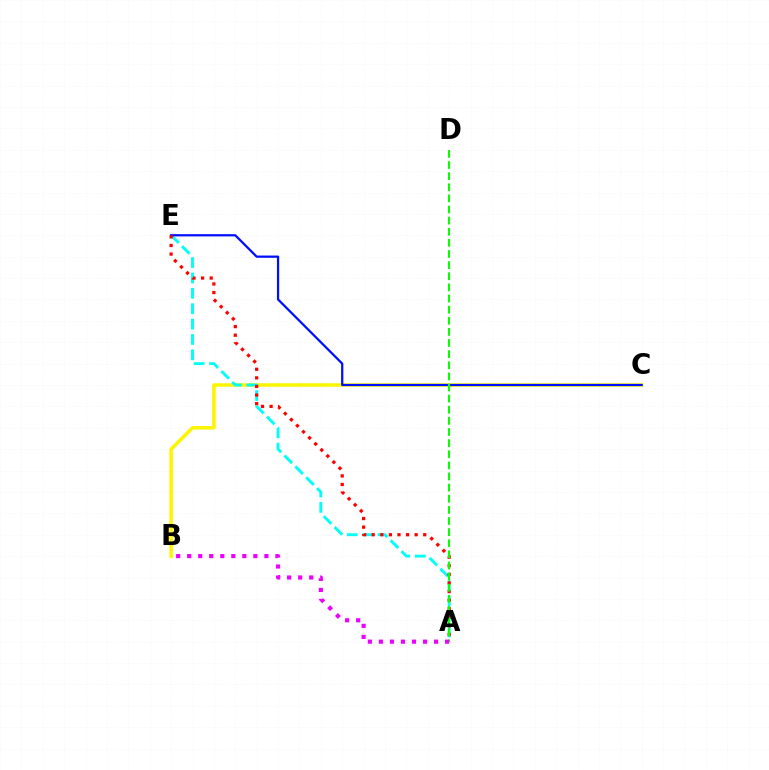{('B', 'C'): [{'color': '#fcf500', 'line_style': 'solid', 'thickness': 2.55}], ('A', 'E'): [{'color': '#00fff6', 'line_style': 'dashed', 'thickness': 2.09}, {'color': '#ff0000', 'line_style': 'dotted', 'thickness': 2.33}], ('C', 'E'): [{'color': '#0010ff', 'line_style': 'solid', 'thickness': 1.62}], ('A', 'D'): [{'color': '#08ff00', 'line_style': 'dashed', 'thickness': 1.51}], ('A', 'B'): [{'color': '#ee00ff', 'line_style': 'dotted', 'thickness': 3.0}]}